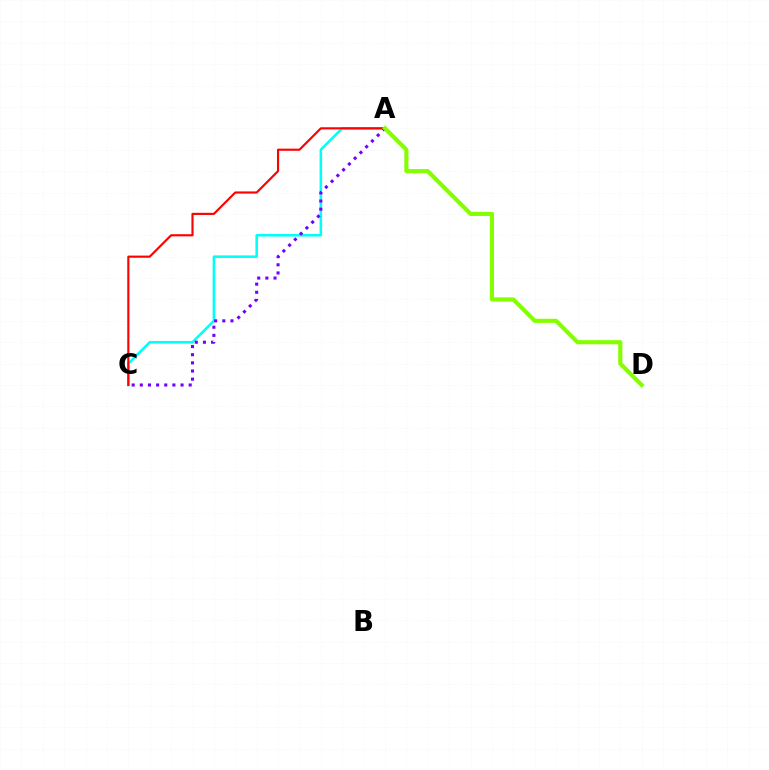{('A', 'C'): [{'color': '#00fff6', 'line_style': 'solid', 'thickness': 1.84}, {'color': '#7200ff', 'line_style': 'dotted', 'thickness': 2.21}, {'color': '#ff0000', 'line_style': 'solid', 'thickness': 1.55}], ('A', 'D'): [{'color': '#84ff00', 'line_style': 'solid', 'thickness': 2.97}]}